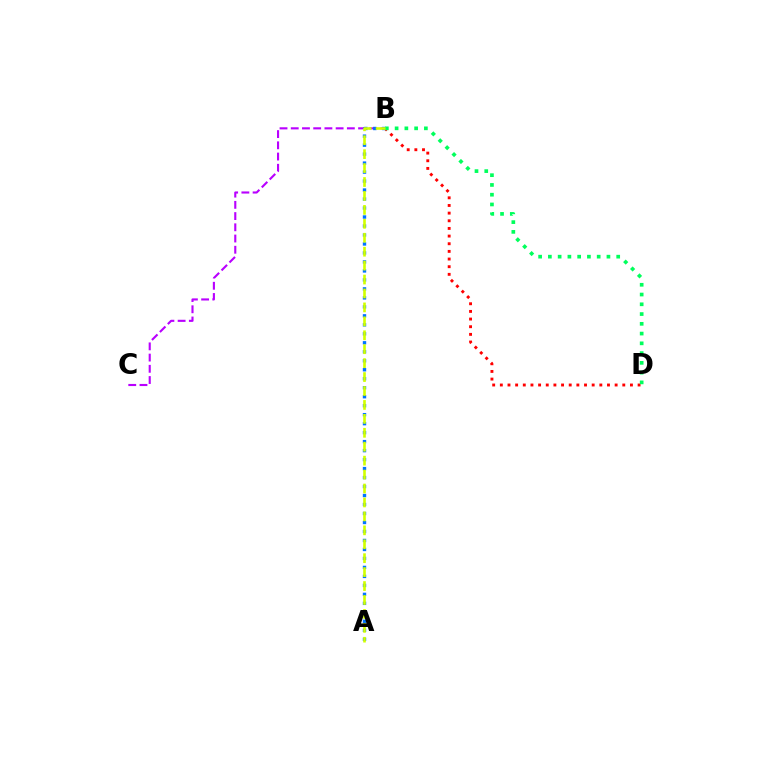{('B', 'C'): [{'color': '#b900ff', 'line_style': 'dashed', 'thickness': 1.52}], ('B', 'D'): [{'color': '#ff0000', 'line_style': 'dotted', 'thickness': 2.08}, {'color': '#00ff5c', 'line_style': 'dotted', 'thickness': 2.65}], ('A', 'B'): [{'color': '#0074ff', 'line_style': 'dotted', 'thickness': 2.44}, {'color': '#d1ff00', 'line_style': 'dashed', 'thickness': 1.89}]}